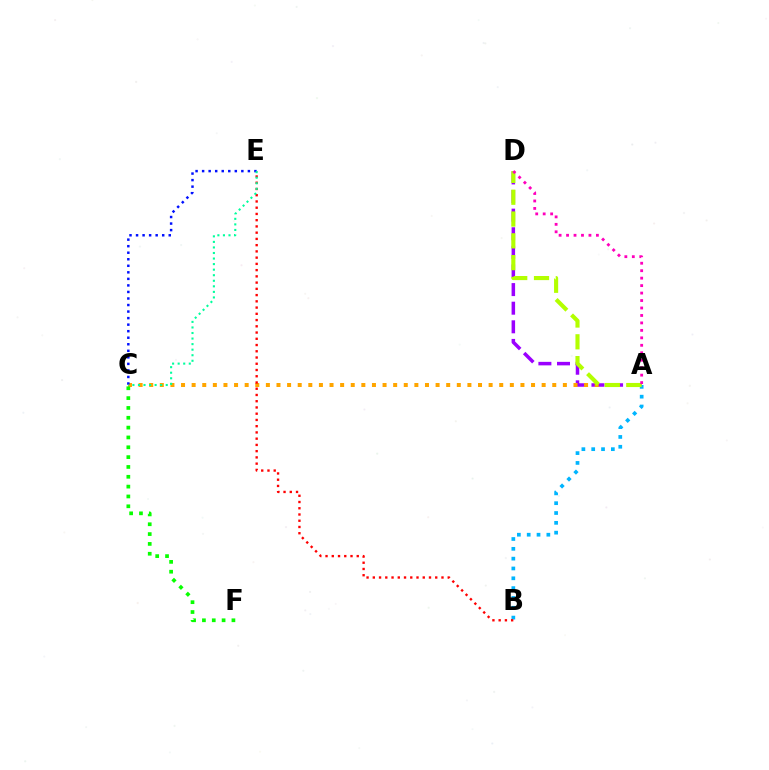{('A', 'D'): [{'color': '#9b00ff', 'line_style': 'dashed', 'thickness': 2.53}, {'color': '#b3ff00', 'line_style': 'dashed', 'thickness': 2.96}, {'color': '#ff00bd', 'line_style': 'dotted', 'thickness': 2.03}], ('A', 'C'): [{'color': '#ffa500', 'line_style': 'dotted', 'thickness': 2.88}], ('A', 'B'): [{'color': '#00b5ff', 'line_style': 'dotted', 'thickness': 2.67}], ('B', 'E'): [{'color': '#ff0000', 'line_style': 'dotted', 'thickness': 1.7}], ('C', 'F'): [{'color': '#08ff00', 'line_style': 'dotted', 'thickness': 2.67}], ('C', 'E'): [{'color': '#0010ff', 'line_style': 'dotted', 'thickness': 1.78}, {'color': '#00ff9d', 'line_style': 'dotted', 'thickness': 1.51}]}